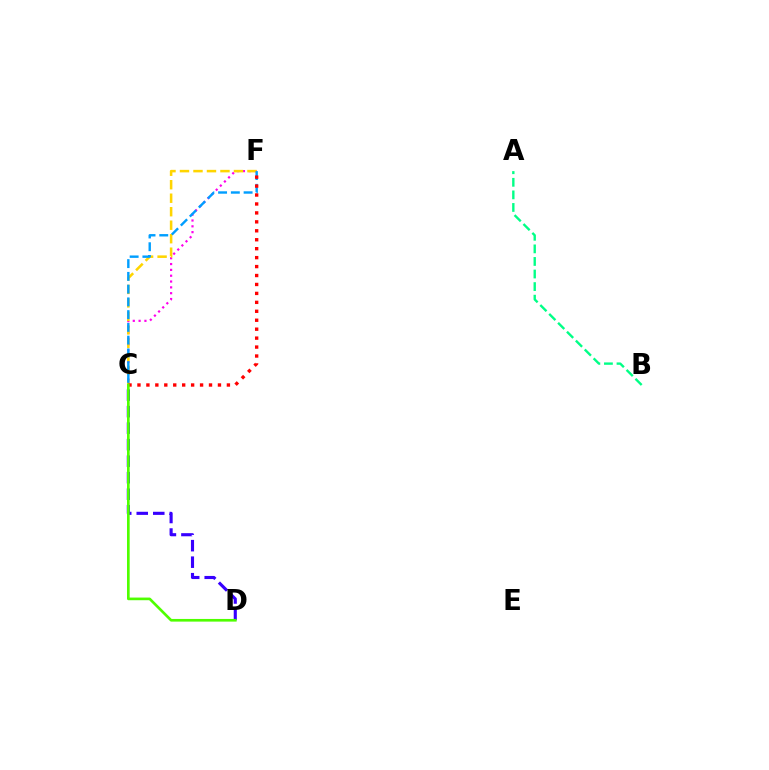{('C', 'F'): [{'color': '#ff00ed', 'line_style': 'dotted', 'thickness': 1.58}, {'color': '#ffd500', 'line_style': 'dashed', 'thickness': 1.83}, {'color': '#009eff', 'line_style': 'dashed', 'thickness': 1.73}, {'color': '#ff0000', 'line_style': 'dotted', 'thickness': 2.43}], ('C', 'D'): [{'color': '#3700ff', 'line_style': 'dashed', 'thickness': 2.24}, {'color': '#4fff00', 'line_style': 'solid', 'thickness': 1.92}], ('A', 'B'): [{'color': '#00ff86', 'line_style': 'dashed', 'thickness': 1.71}]}